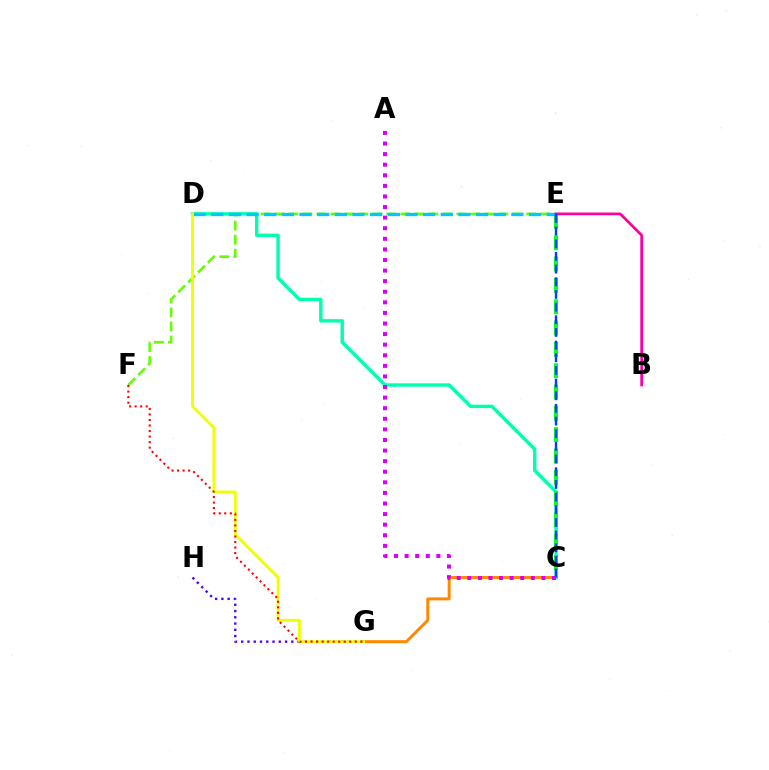{('E', 'F'): [{'color': '#66ff00', 'line_style': 'dashed', 'thickness': 1.9}], ('C', 'G'): [{'color': '#ff8800', 'line_style': 'solid', 'thickness': 2.13}], ('C', 'D'): [{'color': '#00ffaf', 'line_style': 'solid', 'thickness': 2.45}], ('C', 'E'): [{'color': '#00ff27', 'line_style': 'dashed', 'thickness': 2.9}, {'color': '#003fff', 'line_style': 'dashed', 'thickness': 1.72}], ('D', 'E'): [{'color': '#00c7ff', 'line_style': 'dashed', 'thickness': 2.4}], ('G', 'H'): [{'color': '#4f00ff', 'line_style': 'dotted', 'thickness': 1.7}], ('B', 'E'): [{'color': '#ff00a0', 'line_style': 'solid', 'thickness': 1.98}], ('D', 'G'): [{'color': '#eeff00', 'line_style': 'solid', 'thickness': 2.01}], ('A', 'C'): [{'color': '#d600ff', 'line_style': 'dotted', 'thickness': 2.88}], ('F', 'G'): [{'color': '#ff0000', 'line_style': 'dotted', 'thickness': 1.5}]}